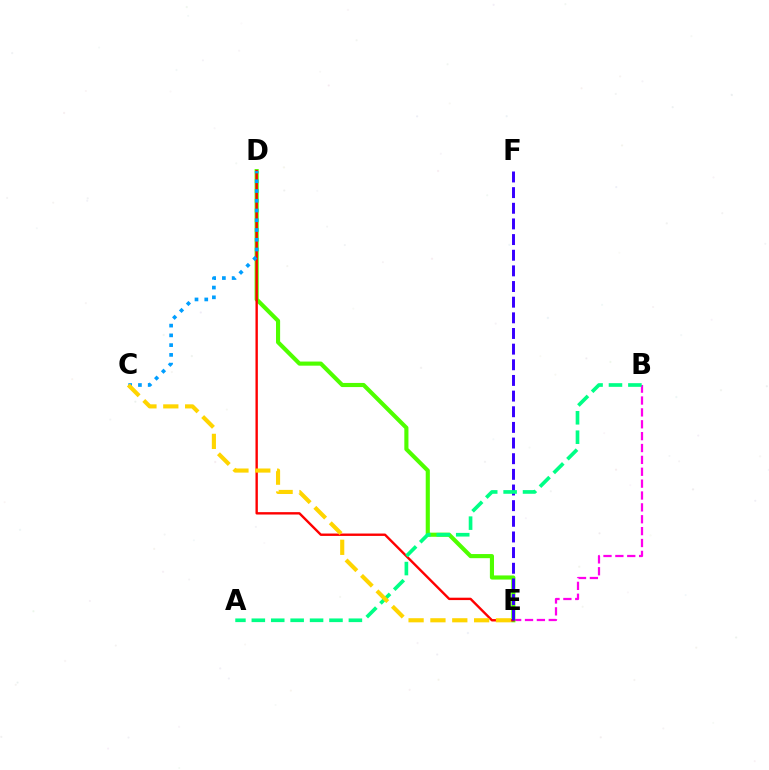{('B', 'E'): [{'color': '#ff00ed', 'line_style': 'dashed', 'thickness': 1.61}], ('D', 'E'): [{'color': '#4fff00', 'line_style': 'solid', 'thickness': 2.97}, {'color': '#ff0000', 'line_style': 'solid', 'thickness': 1.72}], ('E', 'F'): [{'color': '#3700ff', 'line_style': 'dashed', 'thickness': 2.13}], ('C', 'D'): [{'color': '#009eff', 'line_style': 'dotted', 'thickness': 2.65}], ('A', 'B'): [{'color': '#00ff86', 'line_style': 'dashed', 'thickness': 2.64}], ('C', 'E'): [{'color': '#ffd500', 'line_style': 'dashed', 'thickness': 2.97}]}